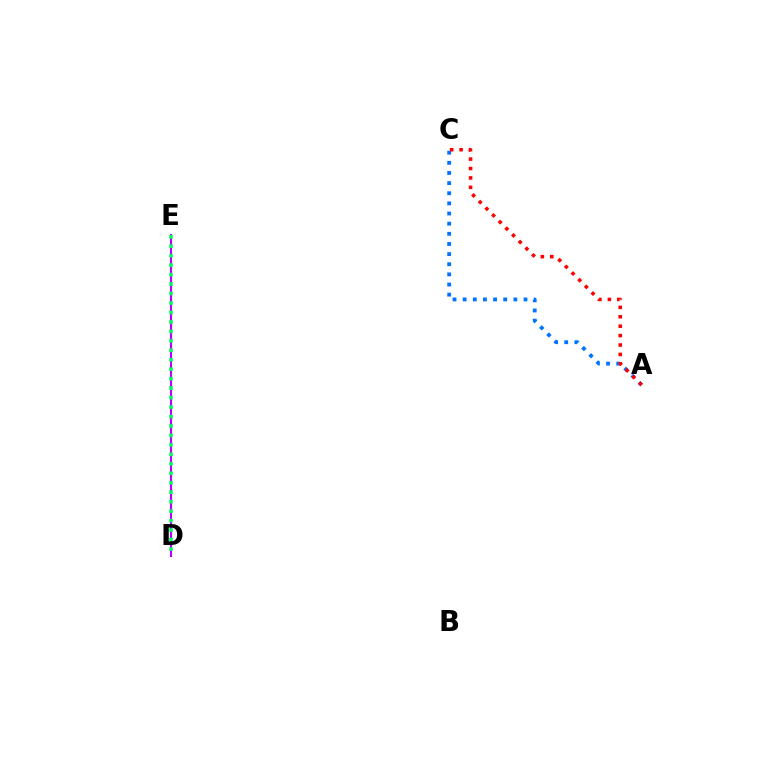{('D', 'E'): [{'color': '#d1ff00', 'line_style': 'dotted', 'thickness': 1.55}, {'color': '#b900ff', 'line_style': 'solid', 'thickness': 1.51}, {'color': '#00ff5c', 'line_style': 'dotted', 'thickness': 2.57}], ('A', 'C'): [{'color': '#0074ff', 'line_style': 'dotted', 'thickness': 2.75}, {'color': '#ff0000', 'line_style': 'dotted', 'thickness': 2.56}]}